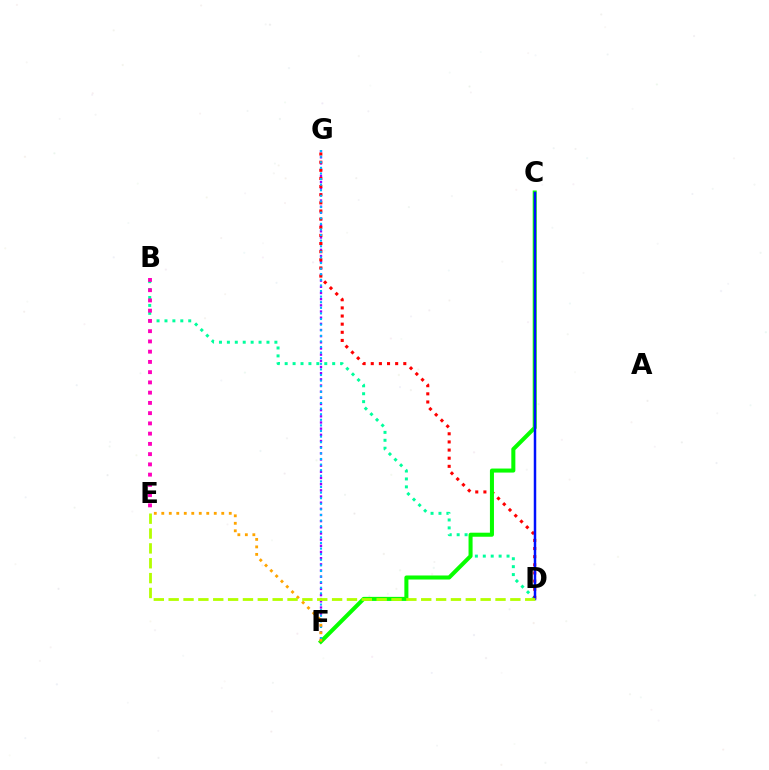{('B', 'D'): [{'color': '#00ff9d', 'line_style': 'dotted', 'thickness': 2.15}], ('F', 'G'): [{'color': '#9b00ff', 'line_style': 'dotted', 'thickness': 1.68}, {'color': '#00b5ff', 'line_style': 'dotted', 'thickness': 1.52}], ('D', 'G'): [{'color': '#ff0000', 'line_style': 'dotted', 'thickness': 2.21}], ('C', 'F'): [{'color': '#08ff00', 'line_style': 'solid', 'thickness': 2.91}], ('B', 'E'): [{'color': '#ff00bd', 'line_style': 'dotted', 'thickness': 2.78}], ('E', 'F'): [{'color': '#ffa500', 'line_style': 'dotted', 'thickness': 2.04}], ('C', 'D'): [{'color': '#0010ff', 'line_style': 'solid', 'thickness': 1.79}], ('D', 'E'): [{'color': '#b3ff00', 'line_style': 'dashed', 'thickness': 2.02}]}